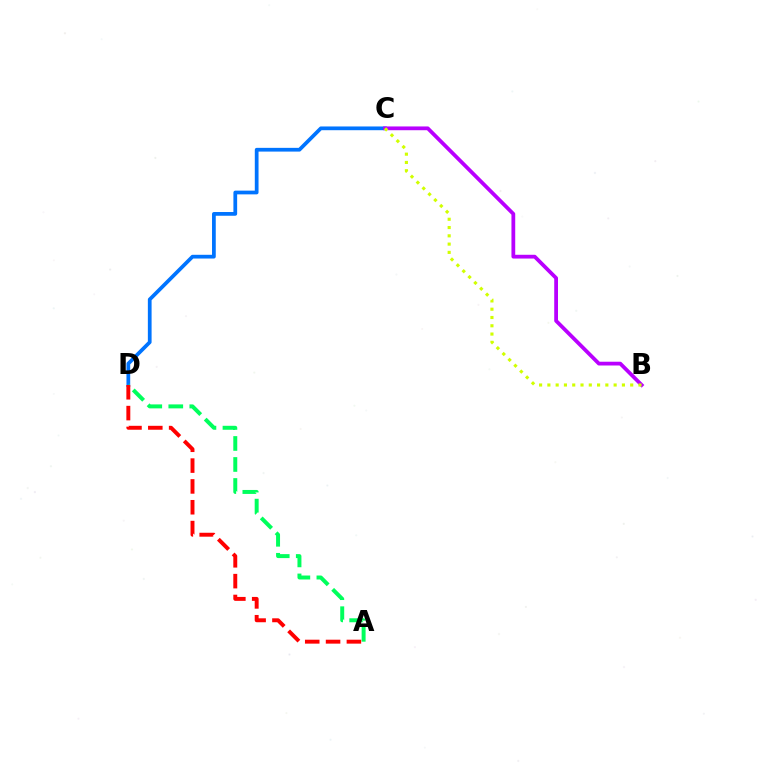{('C', 'D'): [{'color': '#0074ff', 'line_style': 'solid', 'thickness': 2.69}], ('A', 'D'): [{'color': '#00ff5c', 'line_style': 'dashed', 'thickness': 2.85}, {'color': '#ff0000', 'line_style': 'dashed', 'thickness': 2.83}], ('B', 'C'): [{'color': '#b900ff', 'line_style': 'solid', 'thickness': 2.72}, {'color': '#d1ff00', 'line_style': 'dotted', 'thickness': 2.25}]}